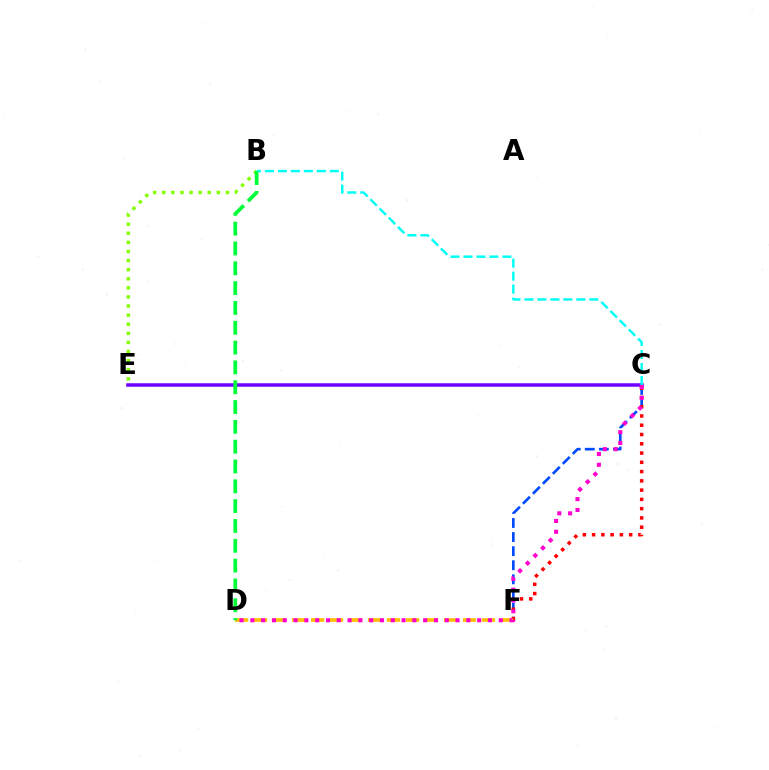{('C', 'F'): [{'color': '#004bff', 'line_style': 'dashed', 'thickness': 1.91}, {'color': '#ff0000', 'line_style': 'dotted', 'thickness': 2.52}], ('B', 'E'): [{'color': '#84ff00', 'line_style': 'dotted', 'thickness': 2.47}], ('C', 'E'): [{'color': '#7200ff', 'line_style': 'solid', 'thickness': 2.53}], ('D', 'F'): [{'color': '#ffbd00', 'line_style': 'dashed', 'thickness': 2.58}], ('B', 'C'): [{'color': '#00fff6', 'line_style': 'dashed', 'thickness': 1.76}], ('B', 'D'): [{'color': '#00ff39', 'line_style': 'dashed', 'thickness': 2.69}], ('C', 'D'): [{'color': '#ff00cf', 'line_style': 'dotted', 'thickness': 2.93}]}